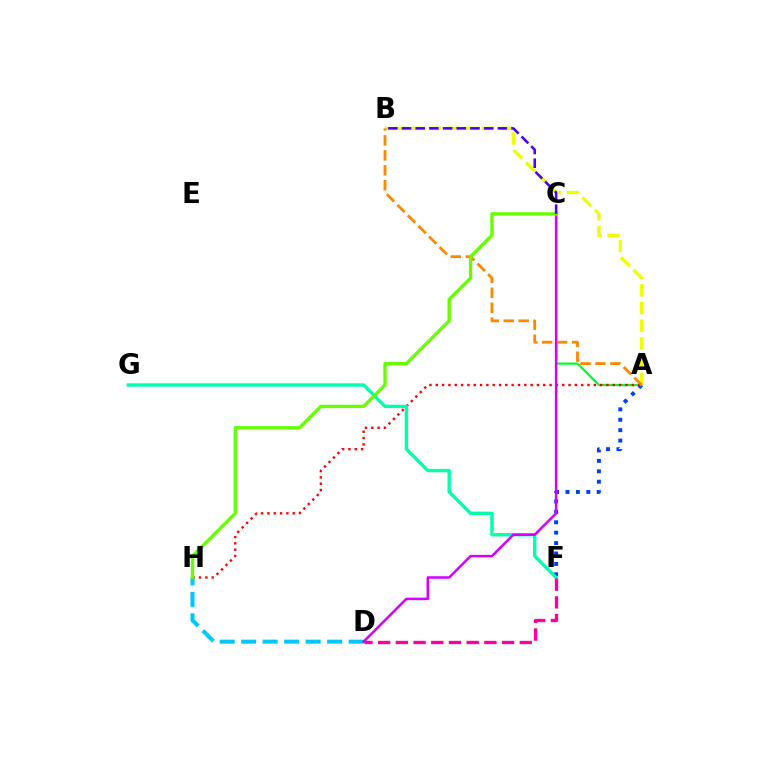{('A', 'F'): [{'color': '#003fff', 'line_style': 'dotted', 'thickness': 2.83}], ('A', 'C'): [{'color': '#00ff27', 'line_style': 'solid', 'thickness': 1.59}], ('A', 'H'): [{'color': '#ff0000', 'line_style': 'dotted', 'thickness': 1.72}], ('D', 'H'): [{'color': '#00c7ff', 'line_style': 'dashed', 'thickness': 2.92}], ('F', 'G'): [{'color': '#00ffaf', 'line_style': 'solid', 'thickness': 2.43}], ('A', 'B'): [{'color': '#eeff00', 'line_style': 'dashed', 'thickness': 2.4}, {'color': '#ff8800', 'line_style': 'dashed', 'thickness': 2.03}], ('C', 'D'): [{'color': '#d600ff', 'line_style': 'solid', 'thickness': 1.81}], ('D', 'F'): [{'color': '#ff00a0', 'line_style': 'dashed', 'thickness': 2.41}], ('C', 'H'): [{'color': '#66ff00', 'line_style': 'solid', 'thickness': 2.39}], ('B', 'C'): [{'color': '#4f00ff', 'line_style': 'dashed', 'thickness': 1.86}]}